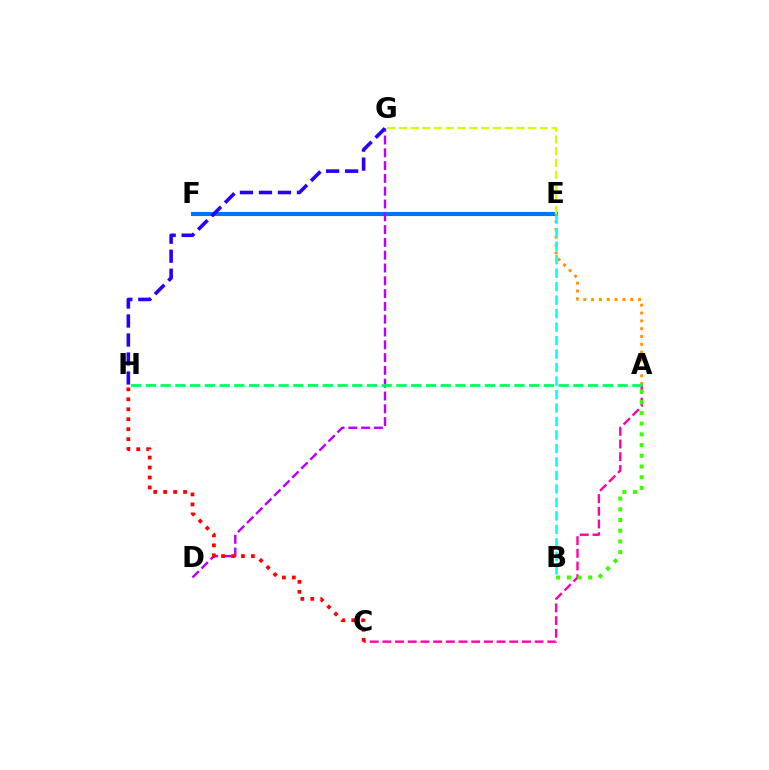{('E', 'F'): [{'color': '#0074ff', 'line_style': 'solid', 'thickness': 2.96}], ('A', 'C'): [{'color': '#ff00ac', 'line_style': 'dashed', 'thickness': 1.72}], ('E', 'G'): [{'color': '#d1ff00', 'line_style': 'dashed', 'thickness': 1.6}], ('D', 'G'): [{'color': '#b900ff', 'line_style': 'dashed', 'thickness': 1.74}], ('A', 'E'): [{'color': '#ff9400', 'line_style': 'dotted', 'thickness': 2.13}], ('C', 'H'): [{'color': '#ff0000', 'line_style': 'dotted', 'thickness': 2.71}], ('A', 'B'): [{'color': '#3dff00', 'line_style': 'dotted', 'thickness': 2.91}], ('A', 'H'): [{'color': '#00ff5c', 'line_style': 'dashed', 'thickness': 2.0}], ('B', 'E'): [{'color': '#00fff6', 'line_style': 'dashed', 'thickness': 1.83}], ('G', 'H'): [{'color': '#2500ff', 'line_style': 'dashed', 'thickness': 2.58}]}